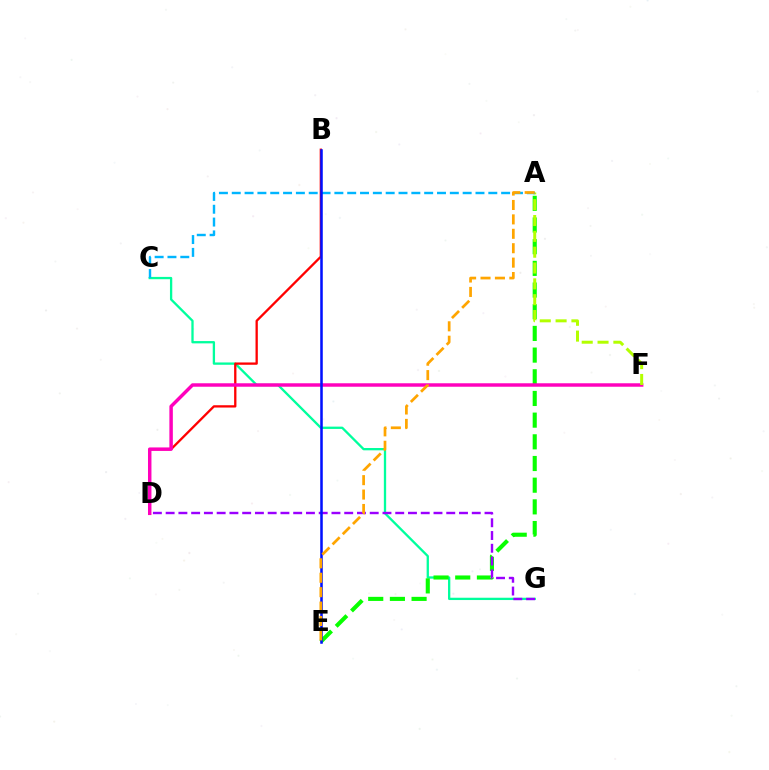{('C', 'G'): [{'color': '#00ff9d', 'line_style': 'solid', 'thickness': 1.66}], ('B', 'D'): [{'color': '#ff0000', 'line_style': 'solid', 'thickness': 1.66}], ('A', 'E'): [{'color': '#08ff00', 'line_style': 'dashed', 'thickness': 2.95}, {'color': '#ffa500', 'line_style': 'dashed', 'thickness': 1.96}], ('D', 'G'): [{'color': '#9b00ff', 'line_style': 'dashed', 'thickness': 1.73}], ('D', 'F'): [{'color': '#ff00bd', 'line_style': 'solid', 'thickness': 2.49}], ('A', 'F'): [{'color': '#b3ff00', 'line_style': 'dashed', 'thickness': 2.15}], ('A', 'C'): [{'color': '#00b5ff', 'line_style': 'dashed', 'thickness': 1.74}], ('B', 'E'): [{'color': '#0010ff', 'line_style': 'solid', 'thickness': 1.83}]}